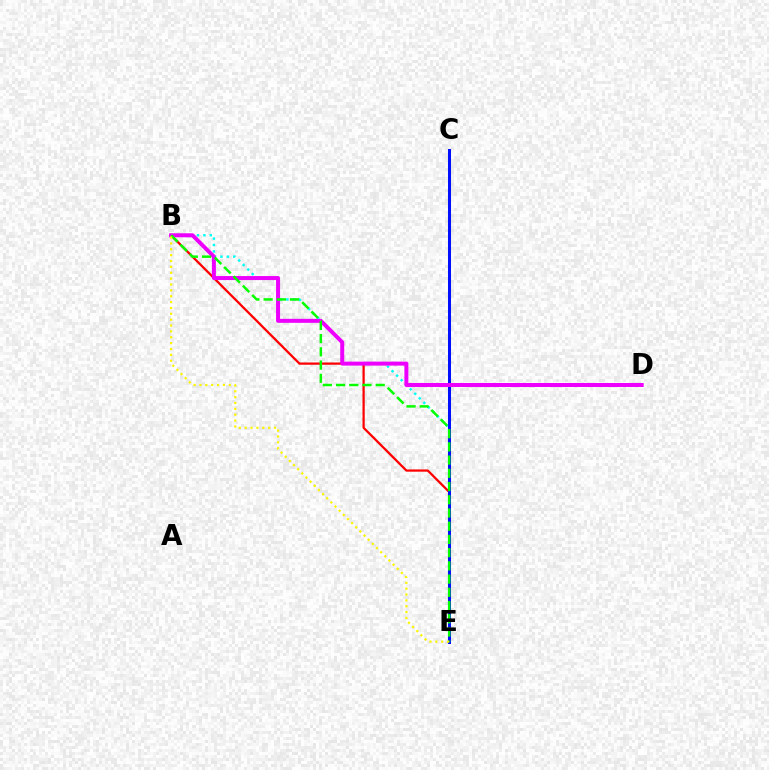{('B', 'E'): [{'color': '#ff0000', 'line_style': 'solid', 'thickness': 1.62}, {'color': '#00fff6', 'line_style': 'dotted', 'thickness': 1.74}, {'color': '#08ff00', 'line_style': 'dashed', 'thickness': 1.8}, {'color': '#fcf500', 'line_style': 'dotted', 'thickness': 1.59}], ('C', 'E'): [{'color': '#0010ff', 'line_style': 'solid', 'thickness': 2.18}], ('B', 'D'): [{'color': '#ee00ff', 'line_style': 'solid', 'thickness': 2.88}]}